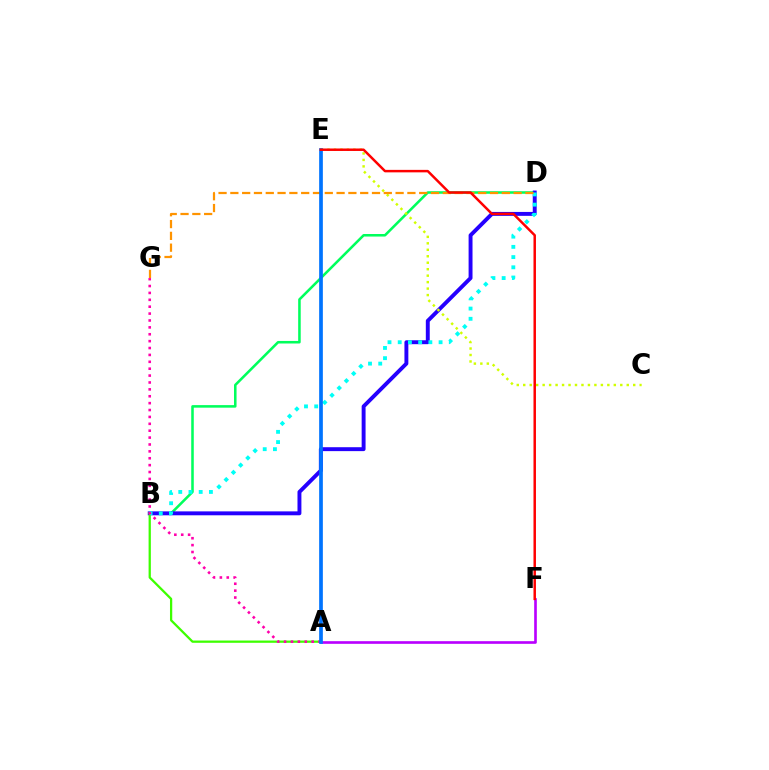{('A', 'F'): [{'color': '#b900ff', 'line_style': 'solid', 'thickness': 1.91}], ('B', 'D'): [{'color': '#00ff5c', 'line_style': 'solid', 'thickness': 1.84}, {'color': '#2500ff', 'line_style': 'solid', 'thickness': 2.82}, {'color': '#00fff6', 'line_style': 'dotted', 'thickness': 2.78}], ('A', 'B'): [{'color': '#3dff00', 'line_style': 'solid', 'thickness': 1.63}], ('C', 'E'): [{'color': '#d1ff00', 'line_style': 'dotted', 'thickness': 1.76}], ('D', 'G'): [{'color': '#ff9400', 'line_style': 'dashed', 'thickness': 1.6}], ('A', 'G'): [{'color': '#ff00ac', 'line_style': 'dotted', 'thickness': 1.87}], ('A', 'E'): [{'color': '#0074ff', 'line_style': 'solid', 'thickness': 2.67}], ('E', 'F'): [{'color': '#ff0000', 'line_style': 'solid', 'thickness': 1.79}]}